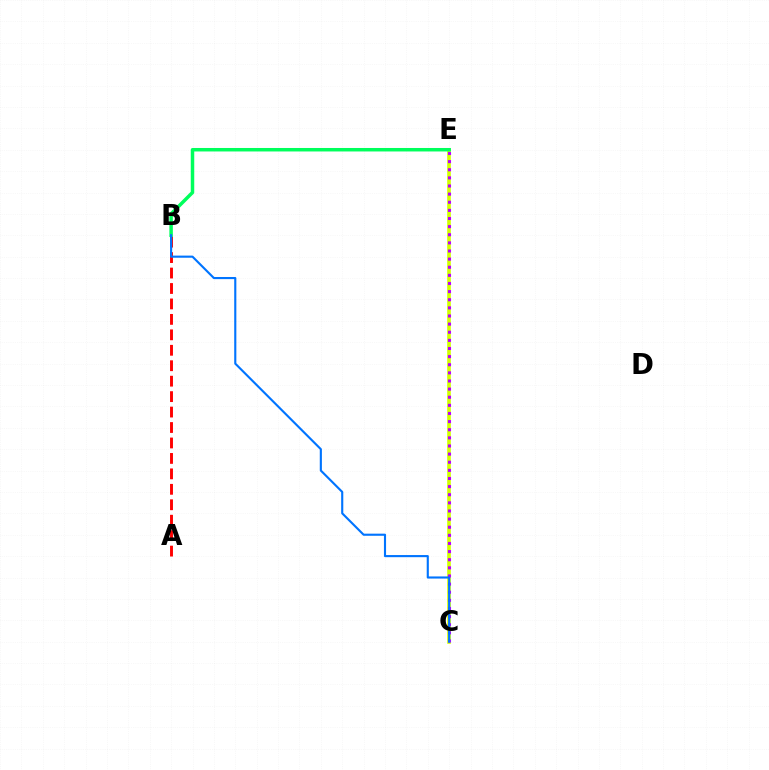{('A', 'B'): [{'color': '#ff0000', 'line_style': 'dashed', 'thickness': 2.1}], ('C', 'E'): [{'color': '#d1ff00', 'line_style': 'solid', 'thickness': 2.63}, {'color': '#b900ff', 'line_style': 'dotted', 'thickness': 2.21}], ('B', 'E'): [{'color': '#00ff5c', 'line_style': 'solid', 'thickness': 2.51}], ('B', 'C'): [{'color': '#0074ff', 'line_style': 'solid', 'thickness': 1.53}]}